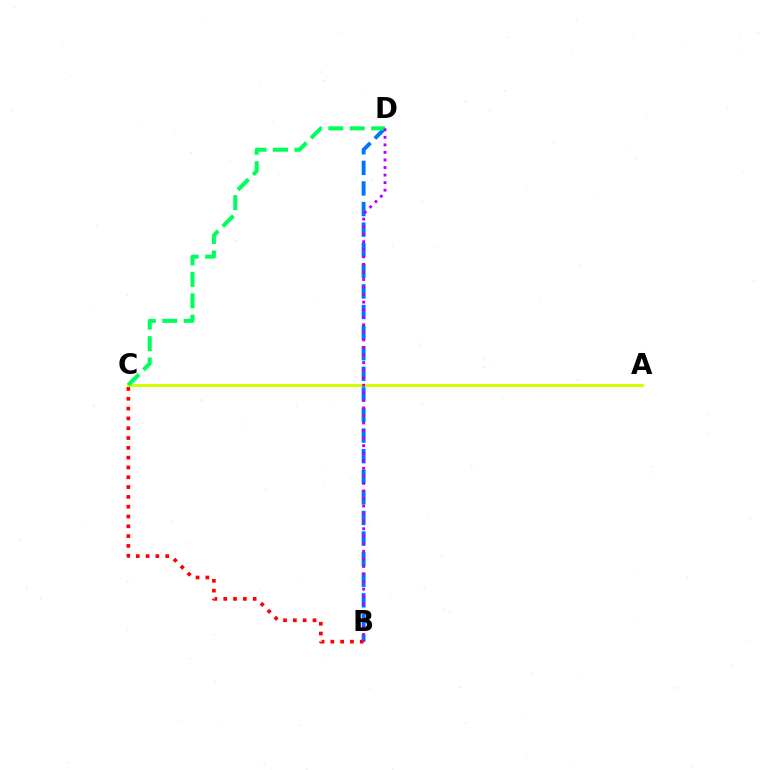{('B', 'D'): [{'color': '#0074ff', 'line_style': 'dashed', 'thickness': 2.8}, {'color': '#b900ff', 'line_style': 'dotted', 'thickness': 2.05}], ('B', 'C'): [{'color': '#ff0000', 'line_style': 'dotted', 'thickness': 2.67}], ('A', 'C'): [{'color': '#d1ff00', 'line_style': 'solid', 'thickness': 2.15}], ('C', 'D'): [{'color': '#00ff5c', 'line_style': 'dashed', 'thickness': 2.91}]}